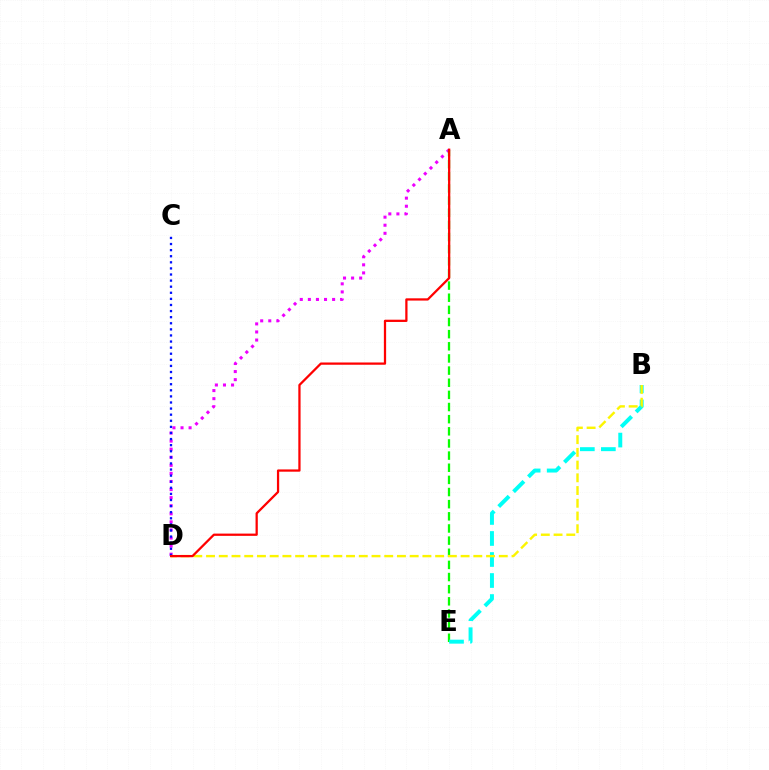{('A', 'D'): [{'color': '#ee00ff', 'line_style': 'dotted', 'thickness': 2.19}, {'color': '#ff0000', 'line_style': 'solid', 'thickness': 1.63}], ('A', 'E'): [{'color': '#08ff00', 'line_style': 'dashed', 'thickness': 1.65}], ('B', 'E'): [{'color': '#00fff6', 'line_style': 'dashed', 'thickness': 2.86}], ('C', 'D'): [{'color': '#0010ff', 'line_style': 'dotted', 'thickness': 1.66}], ('B', 'D'): [{'color': '#fcf500', 'line_style': 'dashed', 'thickness': 1.73}]}